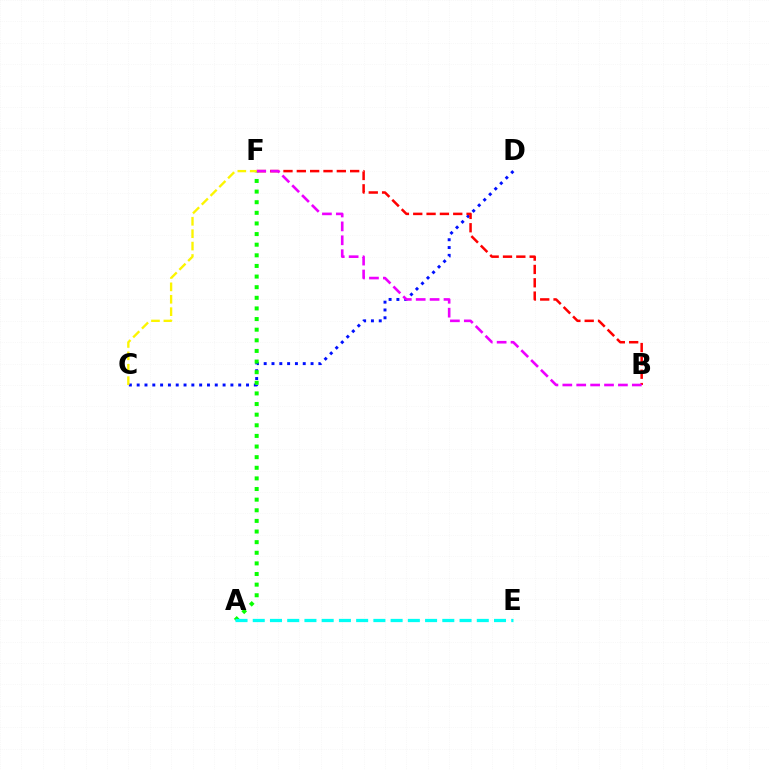{('C', 'D'): [{'color': '#0010ff', 'line_style': 'dotted', 'thickness': 2.12}], ('B', 'F'): [{'color': '#ff0000', 'line_style': 'dashed', 'thickness': 1.81}, {'color': '#ee00ff', 'line_style': 'dashed', 'thickness': 1.89}], ('A', 'F'): [{'color': '#08ff00', 'line_style': 'dotted', 'thickness': 2.89}], ('C', 'F'): [{'color': '#fcf500', 'line_style': 'dashed', 'thickness': 1.69}], ('A', 'E'): [{'color': '#00fff6', 'line_style': 'dashed', 'thickness': 2.34}]}